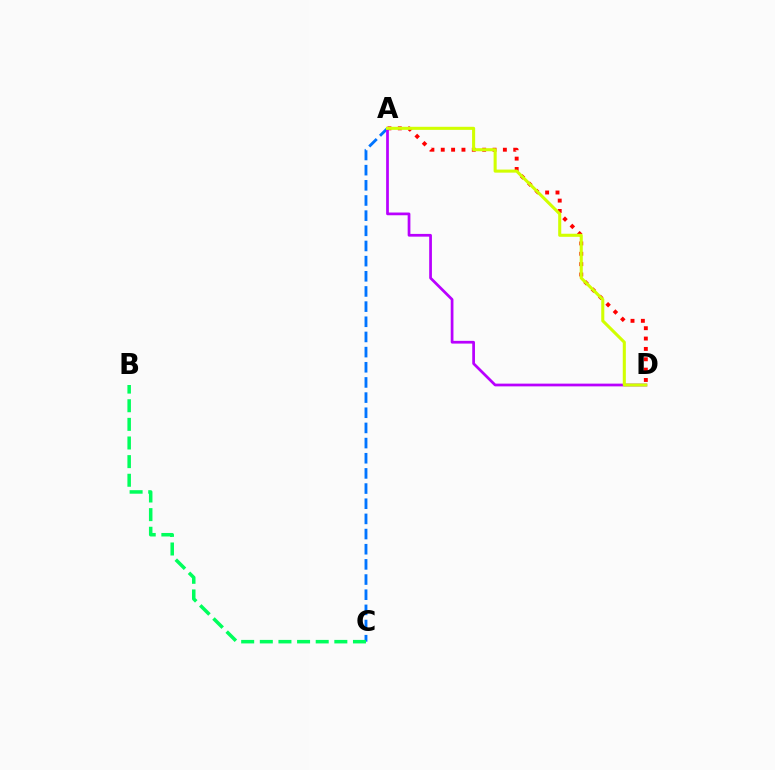{('A', 'D'): [{'color': '#ff0000', 'line_style': 'dotted', 'thickness': 2.81}, {'color': '#b900ff', 'line_style': 'solid', 'thickness': 1.97}, {'color': '#d1ff00', 'line_style': 'solid', 'thickness': 2.21}], ('A', 'C'): [{'color': '#0074ff', 'line_style': 'dashed', 'thickness': 2.06}], ('B', 'C'): [{'color': '#00ff5c', 'line_style': 'dashed', 'thickness': 2.53}]}